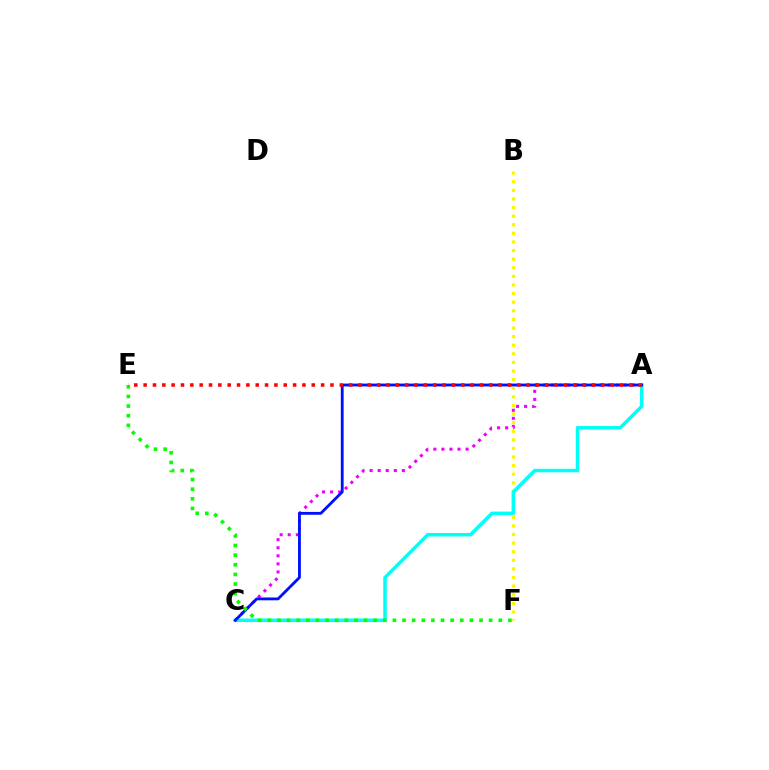{('B', 'F'): [{'color': '#fcf500', 'line_style': 'dotted', 'thickness': 2.34}], ('A', 'C'): [{'color': '#ee00ff', 'line_style': 'dotted', 'thickness': 2.19}, {'color': '#00fff6', 'line_style': 'solid', 'thickness': 2.52}, {'color': '#0010ff', 'line_style': 'solid', 'thickness': 2.04}], ('E', 'F'): [{'color': '#08ff00', 'line_style': 'dotted', 'thickness': 2.61}], ('A', 'E'): [{'color': '#ff0000', 'line_style': 'dotted', 'thickness': 2.54}]}